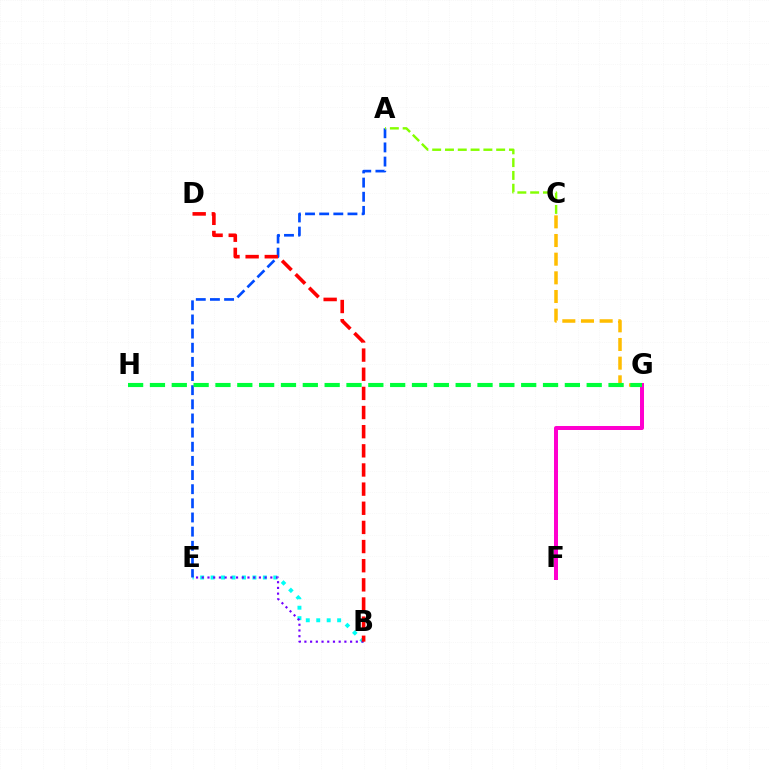{('B', 'E'): [{'color': '#00fff6', 'line_style': 'dotted', 'thickness': 2.84}, {'color': '#7200ff', 'line_style': 'dotted', 'thickness': 1.55}], ('F', 'G'): [{'color': '#ff00cf', 'line_style': 'solid', 'thickness': 2.88}], ('A', 'E'): [{'color': '#004bff', 'line_style': 'dashed', 'thickness': 1.92}], ('C', 'G'): [{'color': '#ffbd00', 'line_style': 'dashed', 'thickness': 2.54}], ('A', 'C'): [{'color': '#84ff00', 'line_style': 'dashed', 'thickness': 1.74}], ('B', 'D'): [{'color': '#ff0000', 'line_style': 'dashed', 'thickness': 2.6}], ('G', 'H'): [{'color': '#00ff39', 'line_style': 'dashed', 'thickness': 2.97}]}